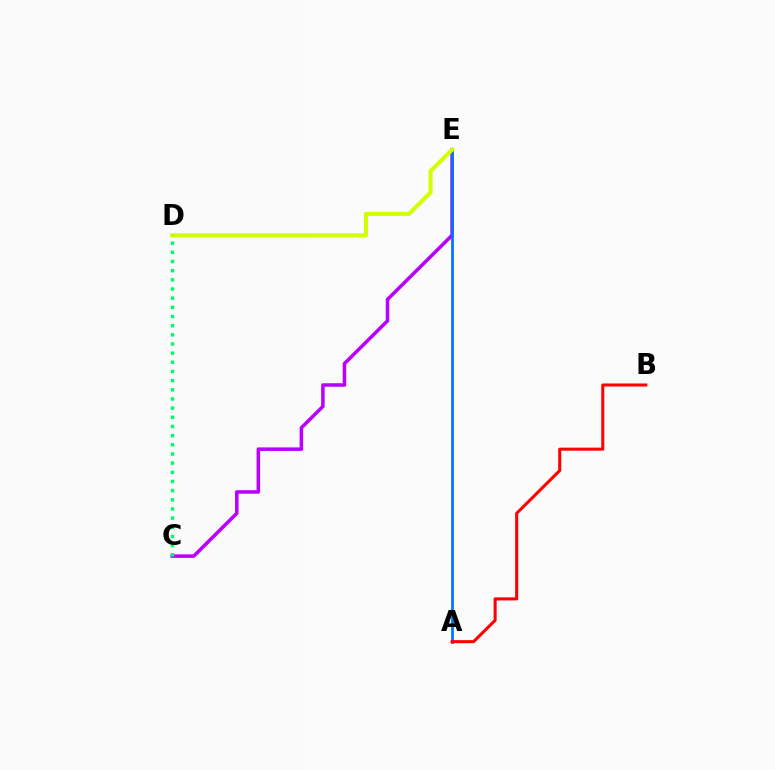{('C', 'E'): [{'color': '#b900ff', 'line_style': 'solid', 'thickness': 2.54}], ('A', 'E'): [{'color': '#0074ff', 'line_style': 'solid', 'thickness': 1.98}], ('A', 'B'): [{'color': '#ff0000', 'line_style': 'solid', 'thickness': 2.19}], ('D', 'E'): [{'color': '#d1ff00', 'line_style': 'solid', 'thickness': 2.95}], ('C', 'D'): [{'color': '#00ff5c', 'line_style': 'dotted', 'thickness': 2.49}]}